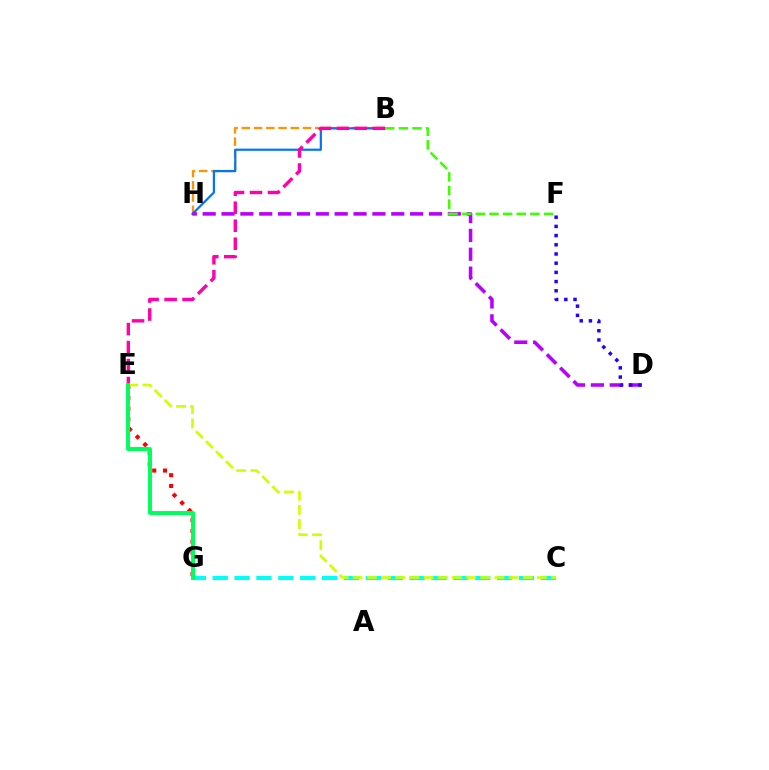{('B', 'H'): [{'color': '#ff9400', 'line_style': 'dashed', 'thickness': 1.66}, {'color': '#0074ff', 'line_style': 'solid', 'thickness': 1.59}], ('C', 'G'): [{'color': '#00fff6', 'line_style': 'dashed', 'thickness': 2.97}], ('E', 'G'): [{'color': '#ff0000', 'line_style': 'dotted', 'thickness': 2.92}, {'color': '#00ff5c', 'line_style': 'solid', 'thickness': 2.83}], ('D', 'H'): [{'color': '#b900ff', 'line_style': 'dashed', 'thickness': 2.56}], ('B', 'E'): [{'color': '#ff00ac', 'line_style': 'dashed', 'thickness': 2.44}], ('B', 'F'): [{'color': '#3dff00', 'line_style': 'dashed', 'thickness': 1.85}], ('C', 'E'): [{'color': '#d1ff00', 'line_style': 'dashed', 'thickness': 1.93}], ('D', 'F'): [{'color': '#2500ff', 'line_style': 'dotted', 'thickness': 2.5}]}